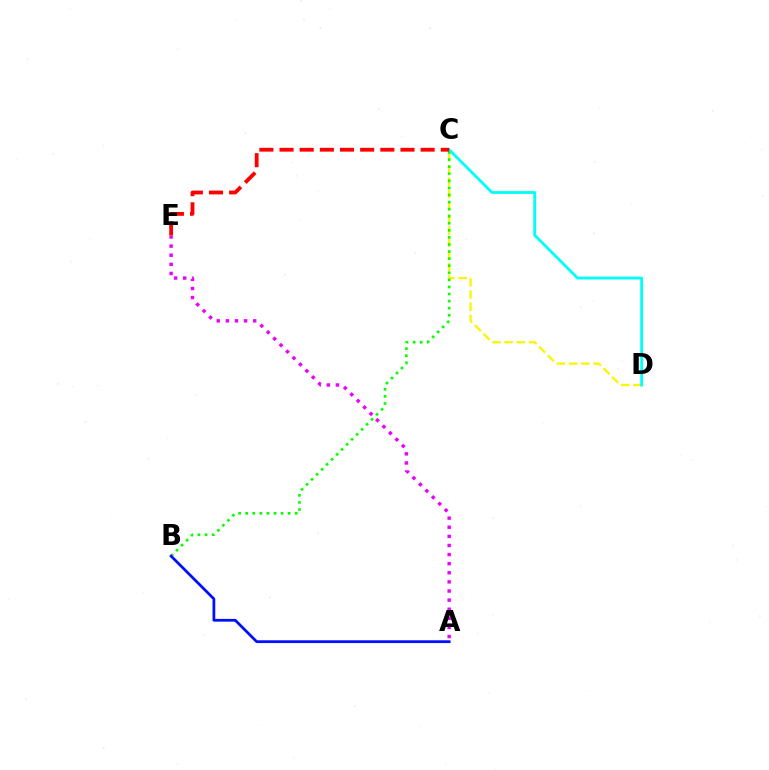{('C', 'D'): [{'color': '#fcf500', 'line_style': 'dashed', 'thickness': 1.66}, {'color': '#00fff6', 'line_style': 'solid', 'thickness': 2.04}], ('B', 'C'): [{'color': '#08ff00', 'line_style': 'dotted', 'thickness': 1.92}], ('A', 'E'): [{'color': '#ee00ff', 'line_style': 'dotted', 'thickness': 2.48}], ('C', 'E'): [{'color': '#ff0000', 'line_style': 'dashed', 'thickness': 2.74}], ('A', 'B'): [{'color': '#0010ff', 'line_style': 'solid', 'thickness': 1.99}]}